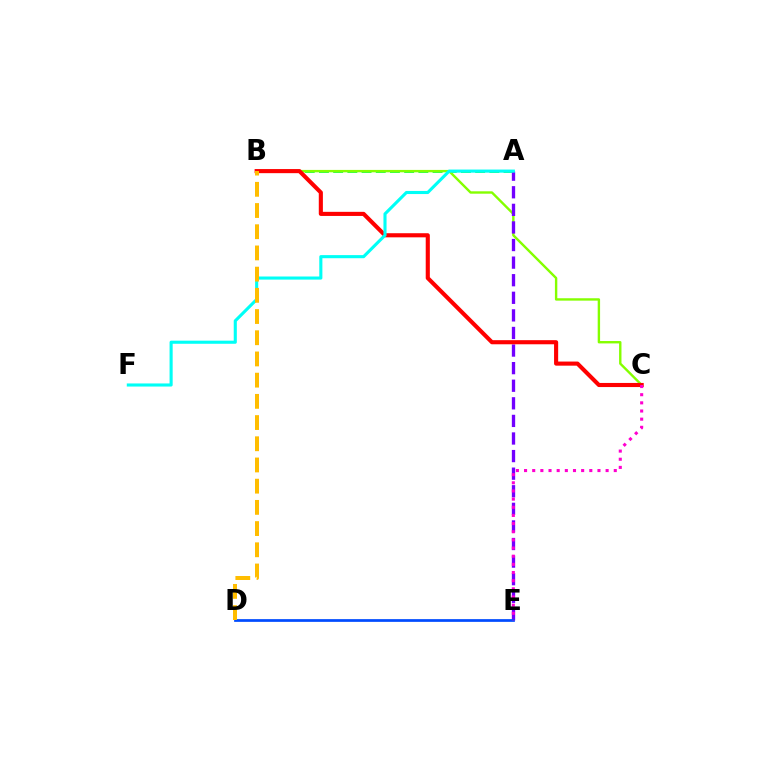{('A', 'B'): [{'color': '#00ff39', 'line_style': 'dashed', 'thickness': 1.93}], ('B', 'C'): [{'color': '#84ff00', 'line_style': 'solid', 'thickness': 1.72}, {'color': '#ff0000', 'line_style': 'solid', 'thickness': 2.96}], ('A', 'E'): [{'color': '#7200ff', 'line_style': 'dashed', 'thickness': 2.39}], ('D', 'E'): [{'color': '#004bff', 'line_style': 'solid', 'thickness': 1.96}], ('A', 'F'): [{'color': '#00fff6', 'line_style': 'solid', 'thickness': 2.23}], ('B', 'D'): [{'color': '#ffbd00', 'line_style': 'dashed', 'thickness': 2.88}], ('C', 'E'): [{'color': '#ff00cf', 'line_style': 'dotted', 'thickness': 2.22}]}